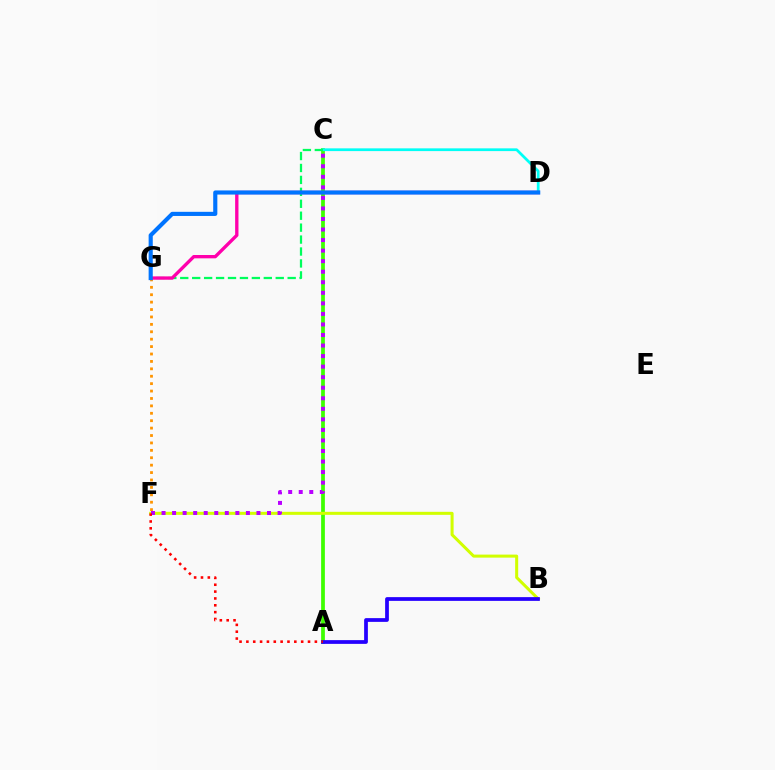{('A', 'C'): [{'color': '#3dff00', 'line_style': 'solid', 'thickness': 2.7}], ('C', 'D'): [{'color': '#00fff6', 'line_style': 'solid', 'thickness': 1.98}], ('B', 'F'): [{'color': '#d1ff00', 'line_style': 'solid', 'thickness': 2.18}], ('C', 'G'): [{'color': '#00ff5c', 'line_style': 'dashed', 'thickness': 1.62}], ('A', 'B'): [{'color': '#2500ff', 'line_style': 'solid', 'thickness': 2.69}], ('C', 'F'): [{'color': '#b900ff', 'line_style': 'dotted', 'thickness': 2.87}], ('F', 'G'): [{'color': '#ff9400', 'line_style': 'dotted', 'thickness': 2.01}], ('D', 'G'): [{'color': '#ff00ac', 'line_style': 'solid', 'thickness': 2.4}, {'color': '#0074ff', 'line_style': 'solid', 'thickness': 2.98}], ('A', 'F'): [{'color': '#ff0000', 'line_style': 'dotted', 'thickness': 1.86}]}